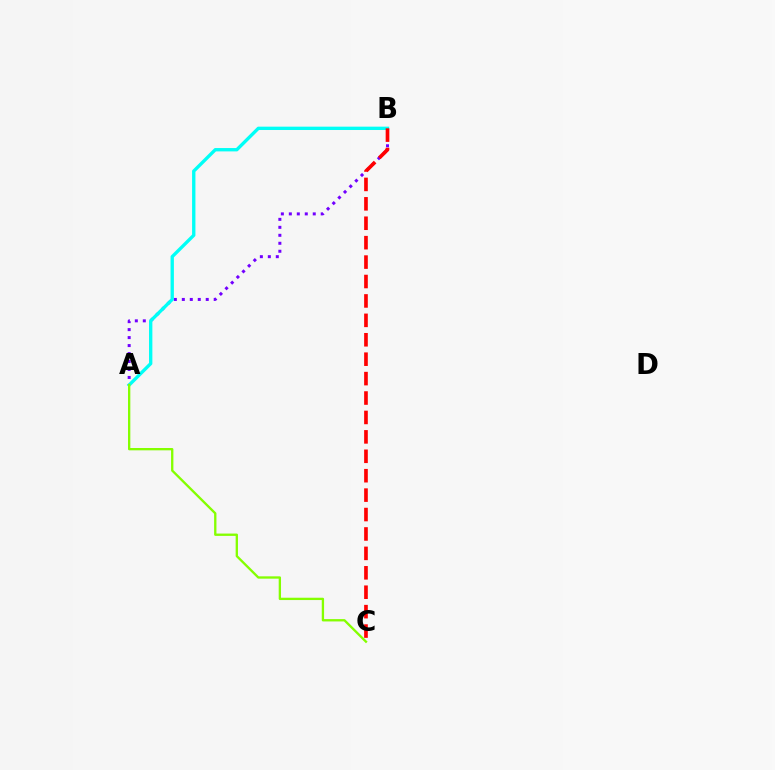{('A', 'B'): [{'color': '#7200ff', 'line_style': 'dotted', 'thickness': 2.17}, {'color': '#00fff6', 'line_style': 'solid', 'thickness': 2.41}], ('A', 'C'): [{'color': '#84ff00', 'line_style': 'solid', 'thickness': 1.67}], ('B', 'C'): [{'color': '#ff0000', 'line_style': 'dashed', 'thickness': 2.64}]}